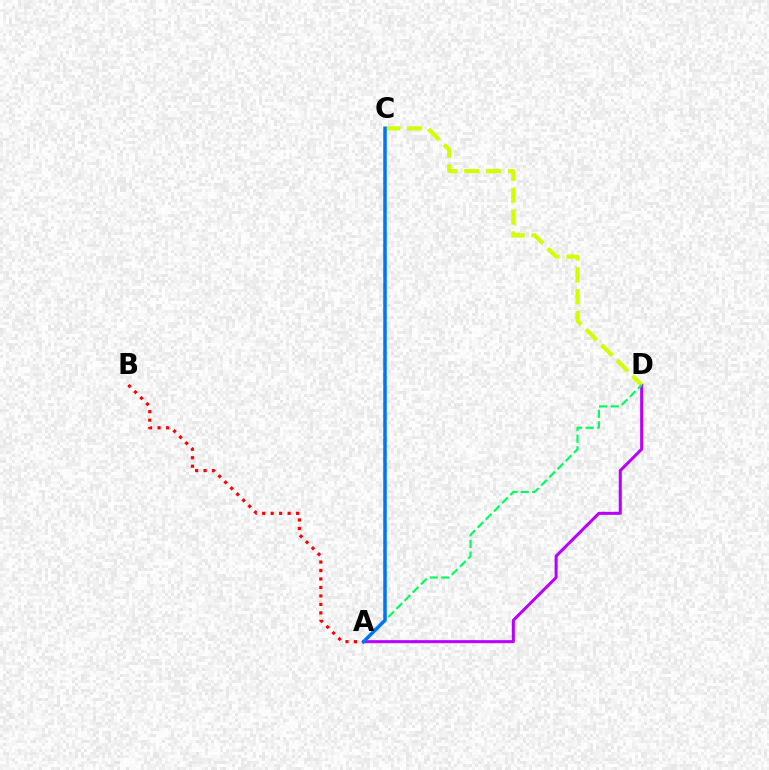{('A', 'D'): [{'color': '#b900ff', 'line_style': 'solid', 'thickness': 2.18}, {'color': '#00ff5c', 'line_style': 'dashed', 'thickness': 1.57}], ('C', 'D'): [{'color': '#d1ff00', 'line_style': 'dashed', 'thickness': 2.97}], ('A', 'B'): [{'color': '#ff0000', 'line_style': 'dotted', 'thickness': 2.3}], ('A', 'C'): [{'color': '#0074ff', 'line_style': 'solid', 'thickness': 2.53}]}